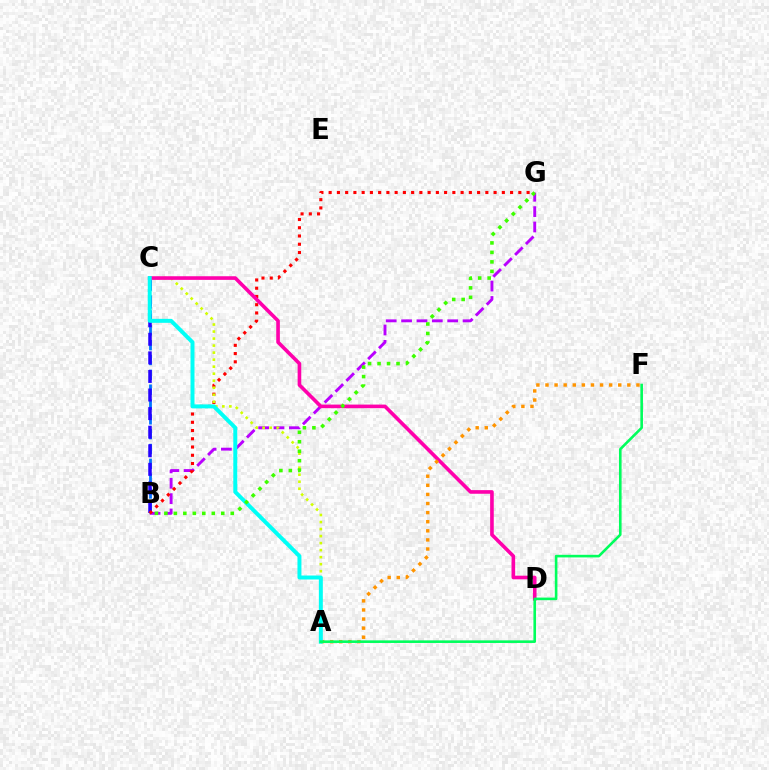{('B', 'G'): [{'color': '#b900ff', 'line_style': 'dashed', 'thickness': 2.09}, {'color': '#ff0000', 'line_style': 'dotted', 'thickness': 2.24}, {'color': '#3dff00', 'line_style': 'dotted', 'thickness': 2.58}], ('B', 'C'): [{'color': '#0074ff', 'line_style': 'dashed', 'thickness': 2.01}, {'color': '#2500ff', 'line_style': 'dashed', 'thickness': 2.52}], ('A', 'C'): [{'color': '#d1ff00', 'line_style': 'dotted', 'thickness': 1.91}, {'color': '#00fff6', 'line_style': 'solid', 'thickness': 2.85}], ('C', 'D'): [{'color': '#ff00ac', 'line_style': 'solid', 'thickness': 2.61}], ('A', 'F'): [{'color': '#ff9400', 'line_style': 'dotted', 'thickness': 2.47}, {'color': '#00ff5c', 'line_style': 'solid', 'thickness': 1.88}]}